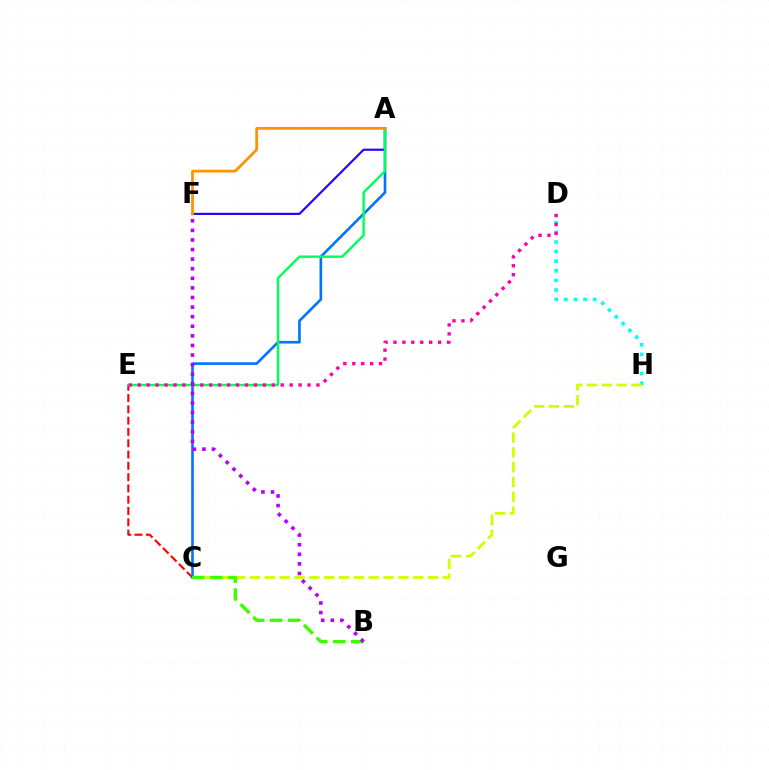{('A', 'F'): [{'color': '#2500ff', 'line_style': 'solid', 'thickness': 1.55}, {'color': '#ff9400', 'line_style': 'solid', 'thickness': 2.01}], ('C', 'E'): [{'color': '#ff0000', 'line_style': 'dashed', 'thickness': 1.53}], ('A', 'C'): [{'color': '#0074ff', 'line_style': 'solid', 'thickness': 1.89}], ('D', 'H'): [{'color': '#00fff6', 'line_style': 'dotted', 'thickness': 2.61}], ('A', 'E'): [{'color': '#00ff5c', 'line_style': 'solid', 'thickness': 1.74}], ('D', 'E'): [{'color': '#ff00ac', 'line_style': 'dotted', 'thickness': 2.43}], ('C', 'H'): [{'color': '#d1ff00', 'line_style': 'dashed', 'thickness': 2.02}], ('B', 'C'): [{'color': '#3dff00', 'line_style': 'dashed', 'thickness': 2.45}], ('B', 'F'): [{'color': '#b900ff', 'line_style': 'dotted', 'thickness': 2.61}]}